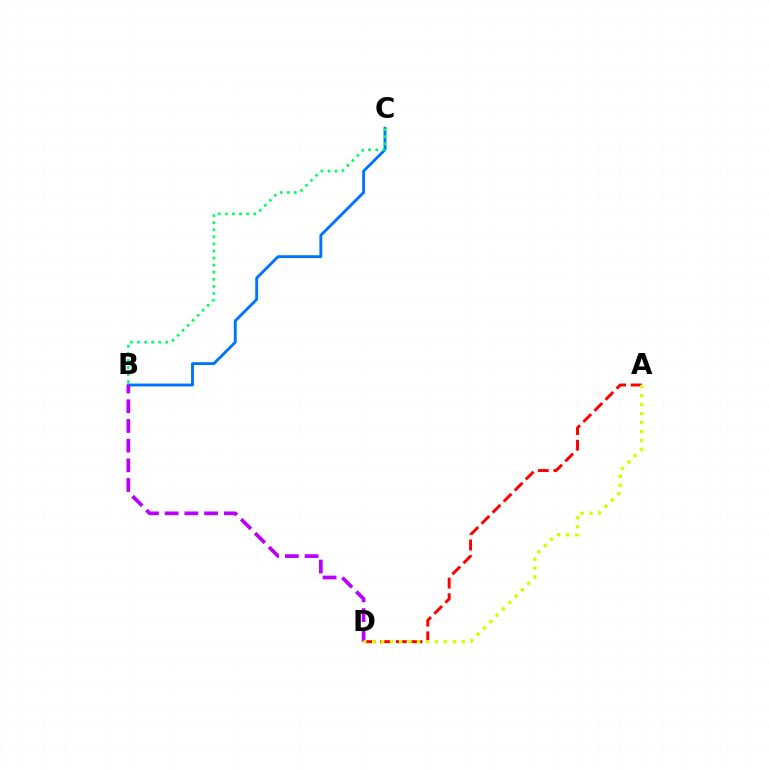{('A', 'D'): [{'color': '#ff0000', 'line_style': 'dashed', 'thickness': 2.13}, {'color': '#d1ff00', 'line_style': 'dotted', 'thickness': 2.43}], ('B', 'C'): [{'color': '#0074ff', 'line_style': 'solid', 'thickness': 2.07}, {'color': '#00ff5c', 'line_style': 'dotted', 'thickness': 1.92}], ('B', 'D'): [{'color': '#b900ff', 'line_style': 'dashed', 'thickness': 2.68}]}